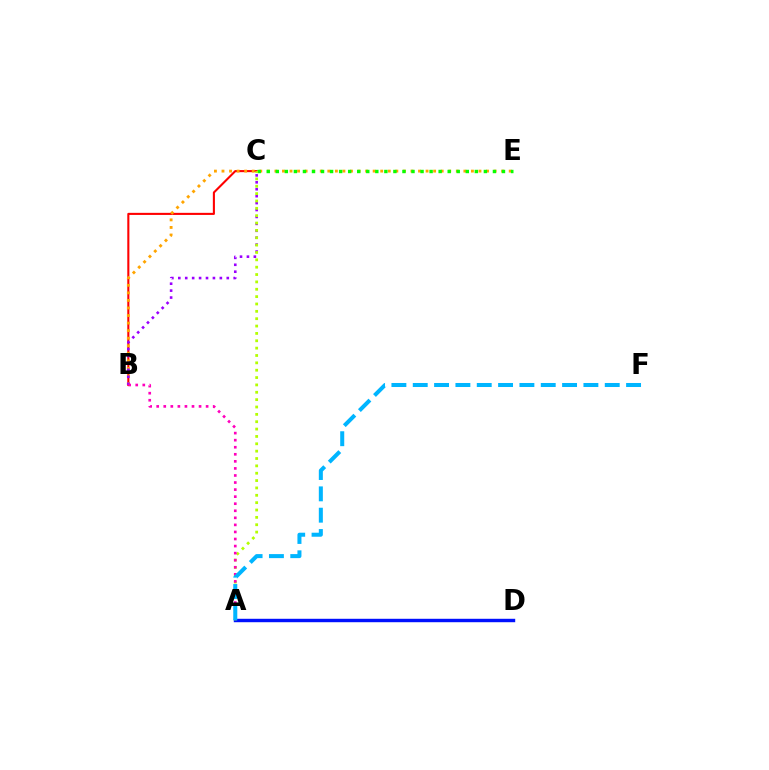{('B', 'C'): [{'color': '#ff0000', 'line_style': 'solid', 'thickness': 1.51}, {'color': '#9b00ff', 'line_style': 'dotted', 'thickness': 1.88}], ('B', 'E'): [{'color': '#ffa500', 'line_style': 'dotted', 'thickness': 2.05}], ('C', 'E'): [{'color': '#08ff00', 'line_style': 'dotted', 'thickness': 2.46}], ('A', 'D'): [{'color': '#00ff9d', 'line_style': 'solid', 'thickness': 2.05}, {'color': '#0010ff', 'line_style': 'solid', 'thickness': 2.46}], ('A', 'C'): [{'color': '#b3ff00', 'line_style': 'dotted', 'thickness': 2.0}], ('A', 'B'): [{'color': '#ff00bd', 'line_style': 'dotted', 'thickness': 1.92}], ('A', 'F'): [{'color': '#00b5ff', 'line_style': 'dashed', 'thickness': 2.9}]}